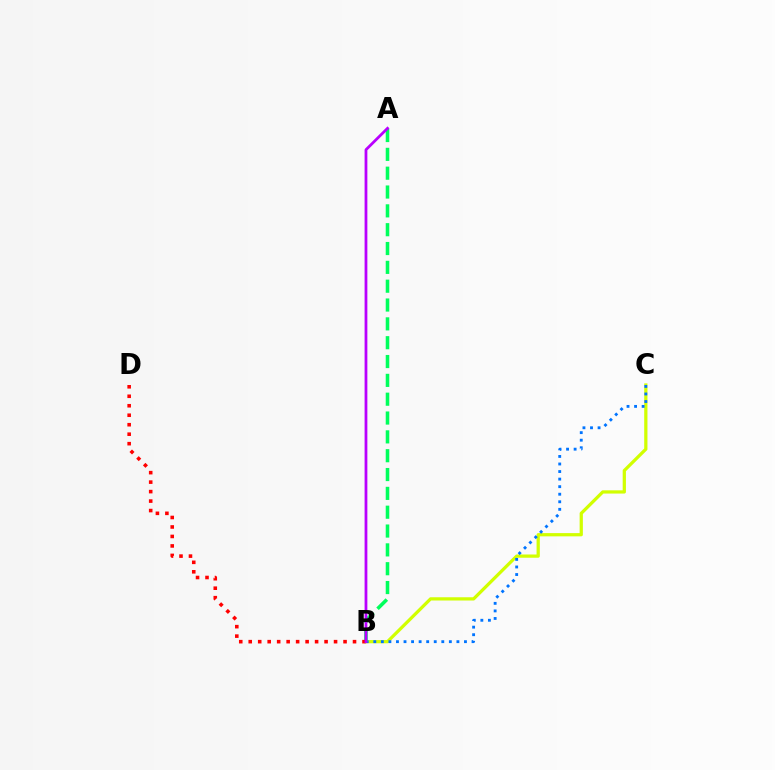{('B', 'C'): [{'color': '#d1ff00', 'line_style': 'solid', 'thickness': 2.33}, {'color': '#0074ff', 'line_style': 'dotted', 'thickness': 2.05}], ('A', 'B'): [{'color': '#00ff5c', 'line_style': 'dashed', 'thickness': 2.56}, {'color': '#b900ff', 'line_style': 'solid', 'thickness': 2.0}], ('B', 'D'): [{'color': '#ff0000', 'line_style': 'dotted', 'thickness': 2.58}]}